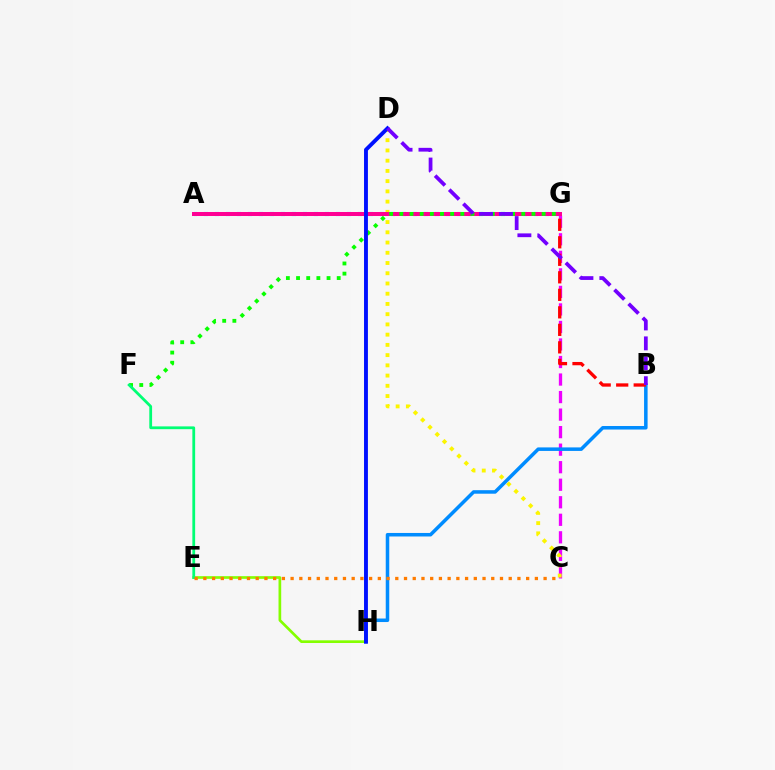{('E', 'H'): [{'color': '#84ff00', 'line_style': 'solid', 'thickness': 1.93}], ('C', 'G'): [{'color': '#ee00ff', 'line_style': 'dashed', 'thickness': 2.38}], ('C', 'D'): [{'color': '#fcf500', 'line_style': 'dotted', 'thickness': 2.78}], ('B', 'H'): [{'color': '#008cff', 'line_style': 'solid', 'thickness': 2.54}], ('A', 'G'): [{'color': '#00fff6', 'line_style': 'dotted', 'thickness': 2.99}, {'color': '#ff0094', 'line_style': 'solid', 'thickness': 2.87}], ('B', 'G'): [{'color': '#ff0000', 'line_style': 'dashed', 'thickness': 2.38}], ('F', 'G'): [{'color': '#08ff00', 'line_style': 'dotted', 'thickness': 2.76}], ('D', 'H'): [{'color': '#0010ff', 'line_style': 'solid', 'thickness': 2.8}], ('E', 'F'): [{'color': '#00ff74', 'line_style': 'solid', 'thickness': 2.01}], ('C', 'E'): [{'color': '#ff7c00', 'line_style': 'dotted', 'thickness': 2.37}], ('B', 'D'): [{'color': '#7200ff', 'line_style': 'dashed', 'thickness': 2.71}]}